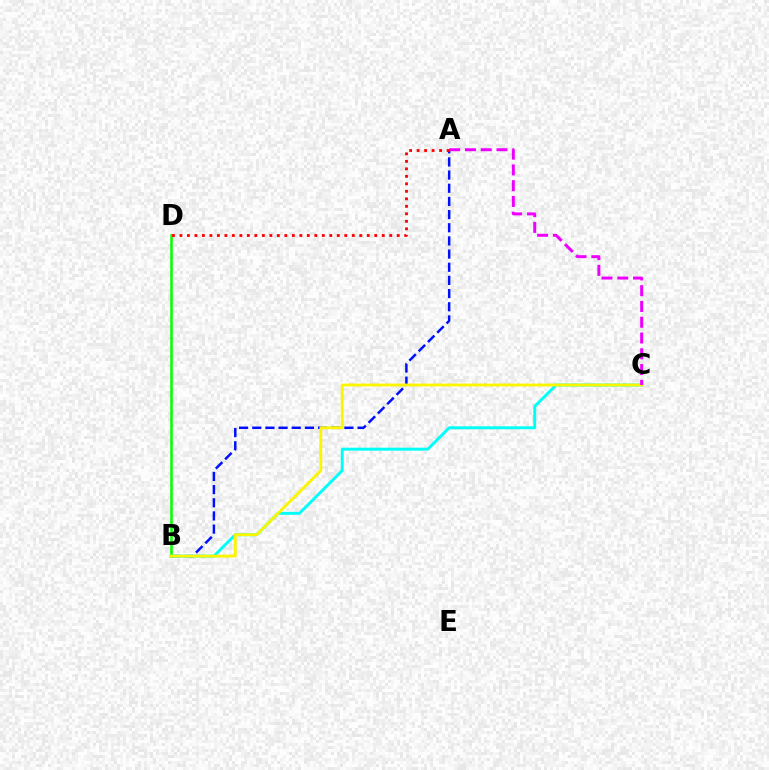{('A', 'B'): [{'color': '#0010ff', 'line_style': 'dashed', 'thickness': 1.79}], ('B', 'C'): [{'color': '#00fff6', 'line_style': 'solid', 'thickness': 2.11}, {'color': '#fcf500', 'line_style': 'solid', 'thickness': 2.07}], ('B', 'D'): [{'color': '#08ff00', 'line_style': 'solid', 'thickness': 1.84}], ('A', 'D'): [{'color': '#ff0000', 'line_style': 'dotted', 'thickness': 2.04}], ('A', 'C'): [{'color': '#ee00ff', 'line_style': 'dashed', 'thickness': 2.14}]}